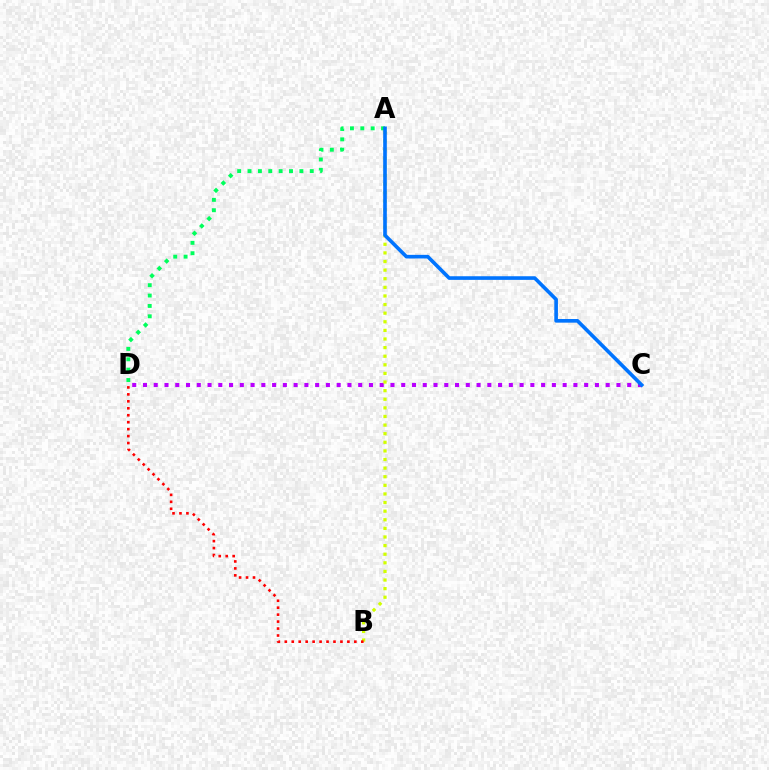{('C', 'D'): [{'color': '#b900ff', 'line_style': 'dotted', 'thickness': 2.92}], ('A', 'D'): [{'color': '#00ff5c', 'line_style': 'dotted', 'thickness': 2.82}], ('A', 'B'): [{'color': '#d1ff00', 'line_style': 'dotted', 'thickness': 2.34}], ('A', 'C'): [{'color': '#0074ff', 'line_style': 'solid', 'thickness': 2.62}], ('B', 'D'): [{'color': '#ff0000', 'line_style': 'dotted', 'thickness': 1.89}]}